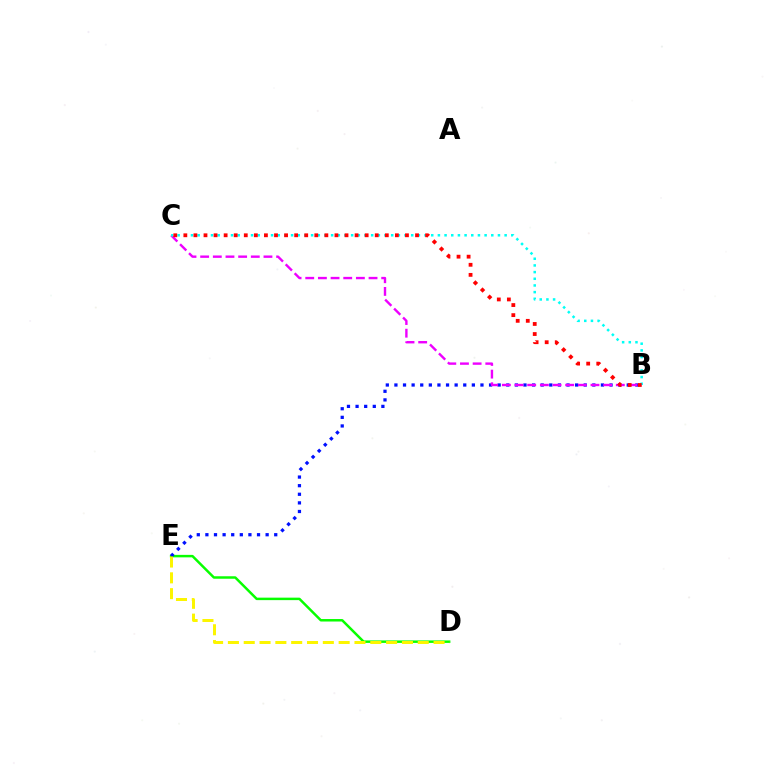{('D', 'E'): [{'color': '#08ff00', 'line_style': 'solid', 'thickness': 1.79}, {'color': '#fcf500', 'line_style': 'dashed', 'thickness': 2.15}], ('B', 'E'): [{'color': '#0010ff', 'line_style': 'dotted', 'thickness': 2.34}], ('B', 'C'): [{'color': '#ee00ff', 'line_style': 'dashed', 'thickness': 1.72}, {'color': '#00fff6', 'line_style': 'dotted', 'thickness': 1.81}, {'color': '#ff0000', 'line_style': 'dotted', 'thickness': 2.74}]}